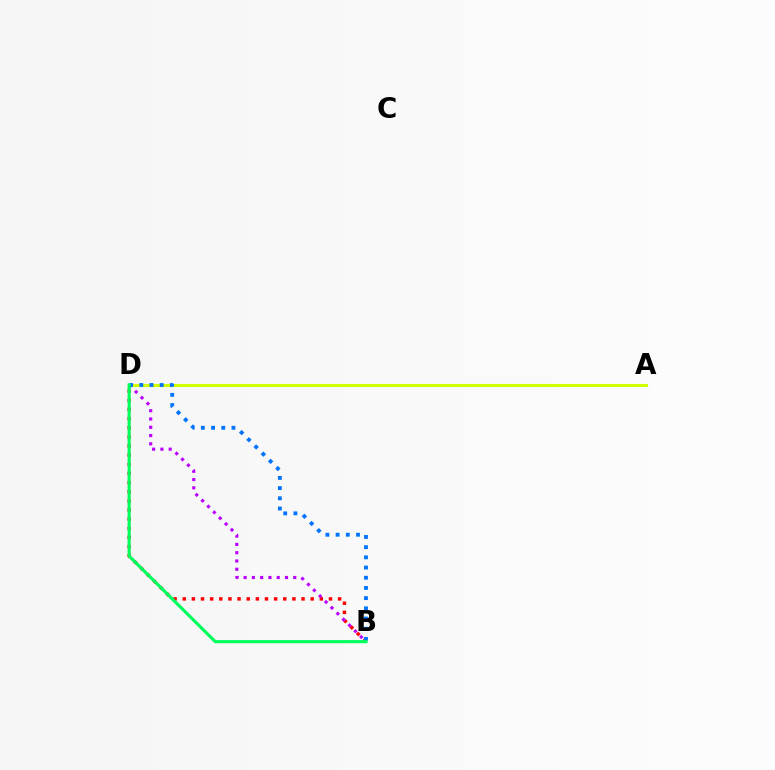{('B', 'D'): [{'color': '#ff0000', 'line_style': 'dotted', 'thickness': 2.48}, {'color': '#b900ff', 'line_style': 'dotted', 'thickness': 2.25}, {'color': '#0074ff', 'line_style': 'dotted', 'thickness': 2.77}, {'color': '#00ff5c', 'line_style': 'solid', 'thickness': 2.27}], ('A', 'D'): [{'color': '#d1ff00', 'line_style': 'solid', 'thickness': 2.23}]}